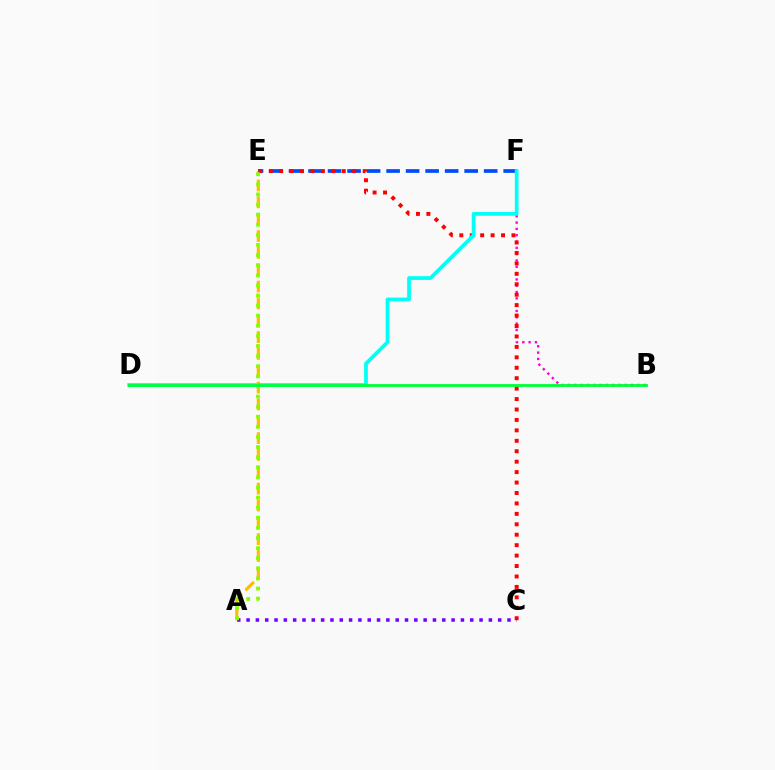{('A', 'C'): [{'color': '#7200ff', 'line_style': 'dotted', 'thickness': 2.53}], ('E', 'F'): [{'color': '#004bff', 'line_style': 'dashed', 'thickness': 2.65}], ('B', 'F'): [{'color': '#ff00cf', 'line_style': 'dotted', 'thickness': 1.72}], ('A', 'E'): [{'color': '#ffbd00', 'line_style': 'dashed', 'thickness': 2.29}, {'color': '#84ff00', 'line_style': 'dotted', 'thickness': 2.75}], ('C', 'E'): [{'color': '#ff0000', 'line_style': 'dotted', 'thickness': 2.84}], ('D', 'F'): [{'color': '#00fff6', 'line_style': 'solid', 'thickness': 2.68}], ('B', 'D'): [{'color': '#00ff39', 'line_style': 'solid', 'thickness': 2.03}]}